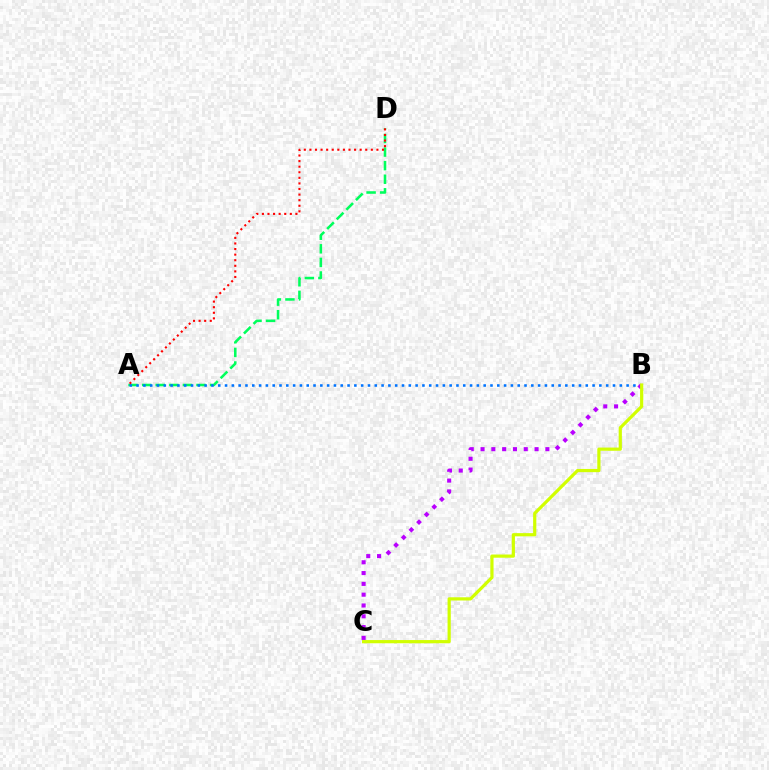{('A', 'D'): [{'color': '#00ff5c', 'line_style': 'dashed', 'thickness': 1.85}, {'color': '#ff0000', 'line_style': 'dotted', 'thickness': 1.52}], ('A', 'B'): [{'color': '#0074ff', 'line_style': 'dotted', 'thickness': 1.85}], ('B', 'C'): [{'color': '#b900ff', 'line_style': 'dotted', 'thickness': 2.94}, {'color': '#d1ff00', 'line_style': 'solid', 'thickness': 2.3}]}